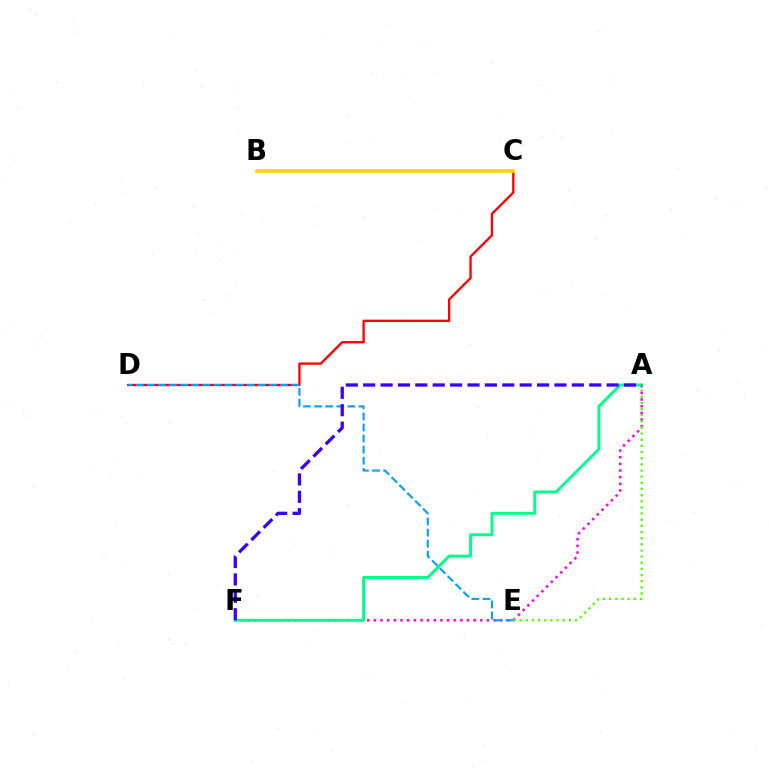{('C', 'D'): [{'color': '#ff0000', 'line_style': 'solid', 'thickness': 1.68}], ('A', 'F'): [{'color': '#ff00ed', 'line_style': 'dotted', 'thickness': 1.81}, {'color': '#00ff86', 'line_style': 'solid', 'thickness': 2.11}, {'color': '#3700ff', 'line_style': 'dashed', 'thickness': 2.36}], ('D', 'E'): [{'color': '#009eff', 'line_style': 'dashed', 'thickness': 1.51}], ('A', 'E'): [{'color': '#4fff00', 'line_style': 'dotted', 'thickness': 1.67}], ('B', 'C'): [{'color': '#ffd500', 'line_style': 'solid', 'thickness': 2.64}]}